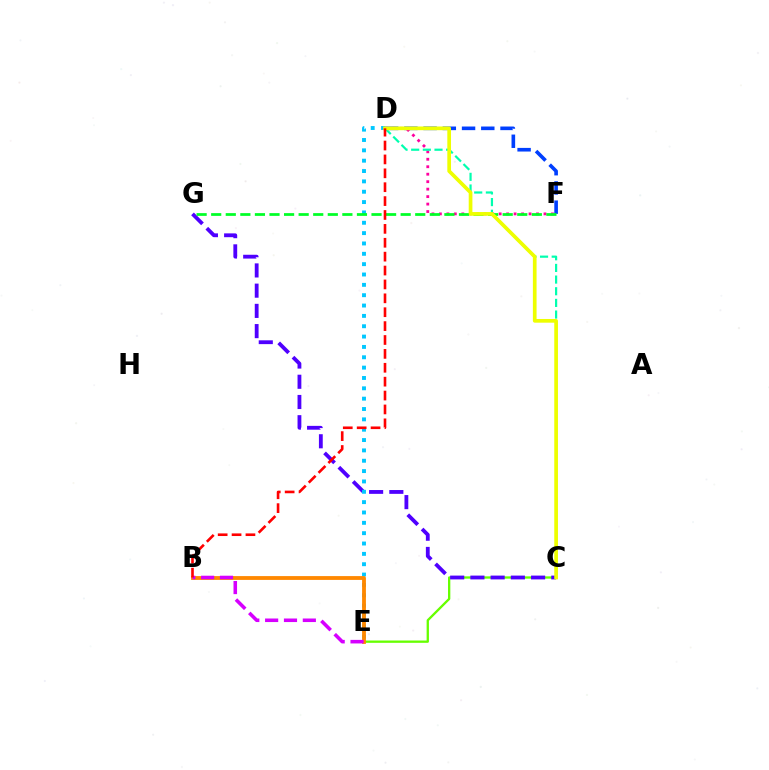{('C', 'E'): [{'color': '#66ff00', 'line_style': 'solid', 'thickness': 1.67}], ('C', 'G'): [{'color': '#4f00ff', 'line_style': 'dashed', 'thickness': 2.75}], ('D', 'F'): [{'color': '#003fff', 'line_style': 'dashed', 'thickness': 2.61}, {'color': '#ff00a0', 'line_style': 'dotted', 'thickness': 2.03}], ('D', 'E'): [{'color': '#00c7ff', 'line_style': 'dotted', 'thickness': 2.81}], ('F', 'G'): [{'color': '#00ff27', 'line_style': 'dashed', 'thickness': 1.98}], ('C', 'D'): [{'color': '#00ffaf', 'line_style': 'dashed', 'thickness': 1.58}, {'color': '#eeff00', 'line_style': 'solid', 'thickness': 2.66}], ('B', 'E'): [{'color': '#ff8800', 'line_style': 'solid', 'thickness': 2.75}, {'color': '#d600ff', 'line_style': 'dashed', 'thickness': 2.56}], ('B', 'D'): [{'color': '#ff0000', 'line_style': 'dashed', 'thickness': 1.89}]}